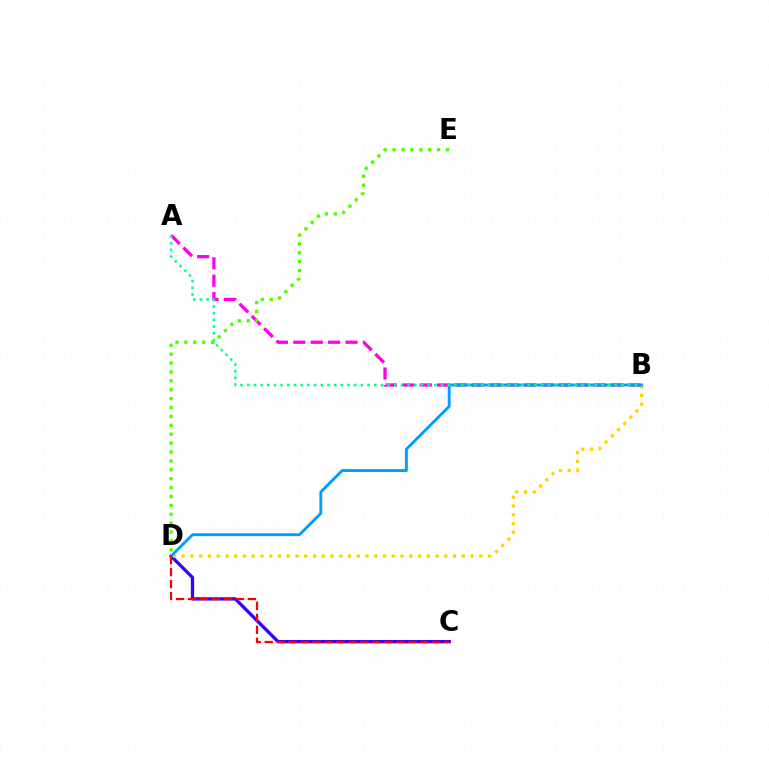{('C', 'D'): [{'color': '#3700ff', 'line_style': 'solid', 'thickness': 2.39}, {'color': '#ff0000', 'line_style': 'dashed', 'thickness': 1.63}], ('B', 'D'): [{'color': '#ffd500', 'line_style': 'dotted', 'thickness': 2.38}, {'color': '#009eff', 'line_style': 'solid', 'thickness': 2.07}], ('A', 'B'): [{'color': '#ff00ed', 'line_style': 'dashed', 'thickness': 2.36}, {'color': '#00ff86', 'line_style': 'dotted', 'thickness': 1.82}], ('D', 'E'): [{'color': '#4fff00', 'line_style': 'dotted', 'thickness': 2.42}]}